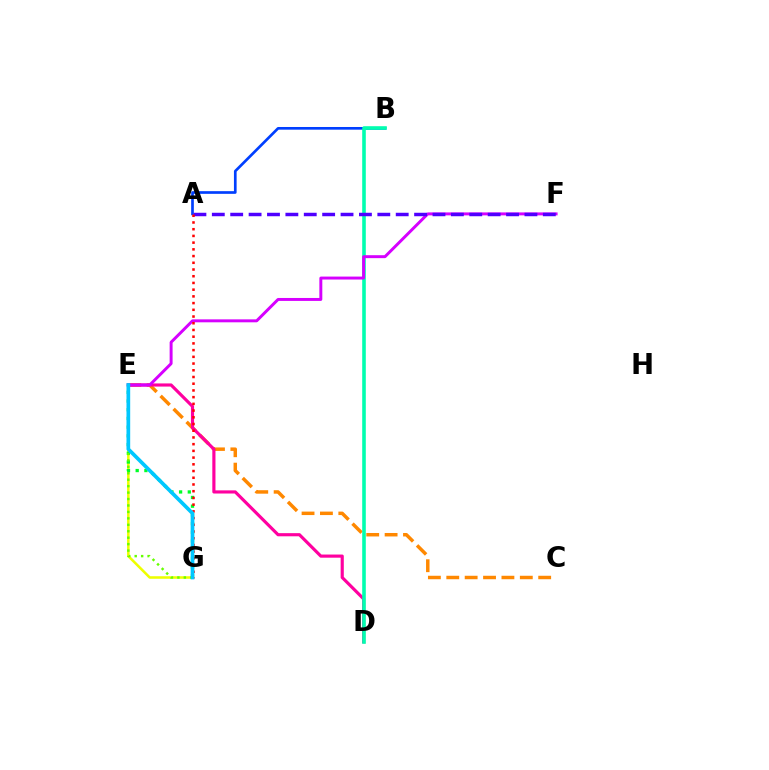{('C', 'E'): [{'color': '#ff8800', 'line_style': 'dashed', 'thickness': 2.5}], ('A', 'B'): [{'color': '#003fff', 'line_style': 'solid', 'thickness': 1.93}], ('E', 'G'): [{'color': '#eeff00', 'line_style': 'solid', 'thickness': 1.84}, {'color': '#00ff27', 'line_style': 'dotted', 'thickness': 2.37}, {'color': '#66ff00', 'line_style': 'dotted', 'thickness': 1.75}, {'color': '#00c7ff', 'line_style': 'solid', 'thickness': 2.67}], ('D', 'E'): [{'color': '#ff00a0', 'line_style': 'solid', 'thickness': 2.27}], ('B', 'D'): [{'color': '#00ffaf', 'line_style': 'solid', 'thickness': 2.59}], ('E', 'F'): [{'color': '#d600ff', 'line_style': 'solid', 'thickness': 2.13}], ('A', 'F'): [{'color': '#4f00ff', 'line_style': 'dashed', 'thickness': 2.5}], ('A', 'G'): [{'color': '#ff0000', 'line_style': 'dotted', 'thickness': 1.83}]}